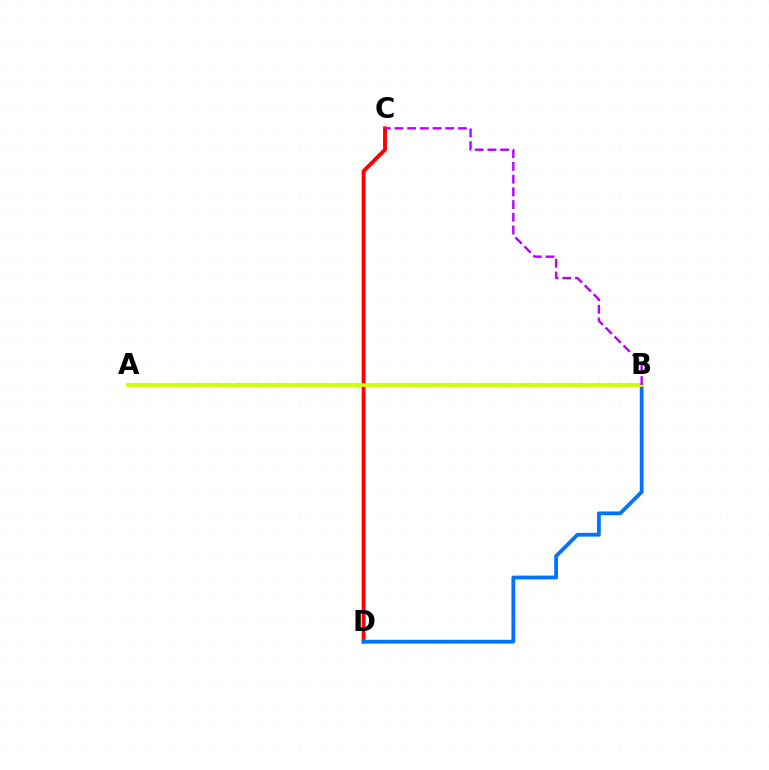{('C', 'D'): [{'color': '#ff0000', 'line_style': 'solid', 'thickness': 2.78}], ('A', 'B'): [{'color': '#00ff5c', 'line_style': 'dotted', 'thickness': 2.73}, {'color': '#d1ff00', 'line_style': 'solid', 'thickness': 2.67}], ('B', 'D'): [{'color': '#0074ff', 'line_style': 'solid', 'thickness': 2.73}], ('B', 'C'): [{'color': '#b900ff', 'line_style': 'dashed', 'thickness': 1.73}]}